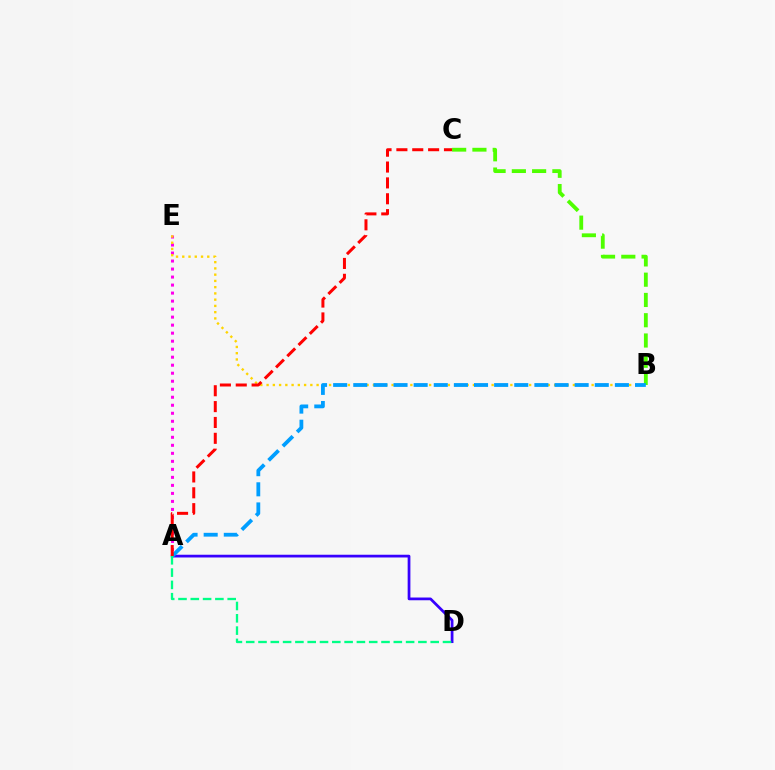{('A', 'E'): [{'color': '#ff00ed', 'line_style': 'dotted', 'thickness': 2.18}], ('B', 'C'): [{'color': '#4fff00', 'line_style': 'dashed', 'thickness': 2.75}], ('B', 'E'): [{'color': '#ffd500', 'line_style': 'dotted', 'thickness': 1.7}], ('A', 'D'): [{'color': '#3700ff', 'line_style': 'solid', 'thickness': 1.97}, {'color': '#00ff86', 'line_style': 'dashed', 'thickness': 1.67}], ('A', 'B'): [{'color': '#009eff', 'line_style': 'dashed', 'thickness': 2.73}], ('A', 'C'): [{'color': '#ff0000', 'line_style': 'dashed', 'thickness': 2.15}]}